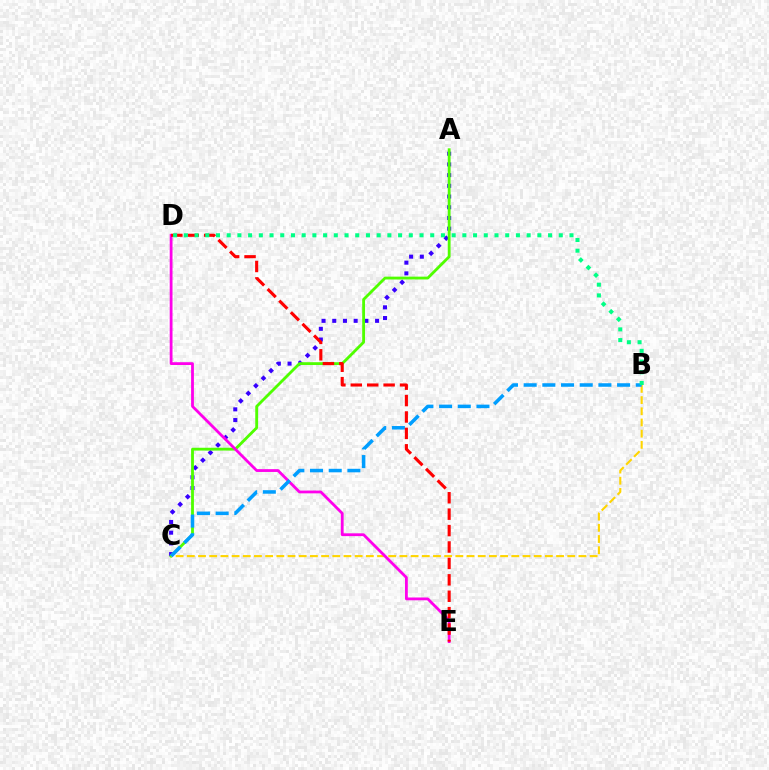{('A', 'C'): [{'color': '#3700ff', 'line_style': 'dotted', 'thickness': 2.91}, {'color': '#4fff00', 'line_style': 'solid', 'thickness': 2.03}], ('B', 'C'): [{'color': '#ffd500', 'line_style': 'dashed', 'thickness': 1.52}, {'color': '#009eff', 'line_style': 'dashed', 'thickness': 2.54}], ('D', 'E'): [{'color': '#ff00ed', 'line_style': 'solid', 'thickness': 2.01}, {'color': '#ff0000', 'line_style': 'dashed', 'thickness': 2.23}], ('B', 'D'): [{'color': '#00ff86', 'line_style': 'dotted', 'thickness': 2.91}]}